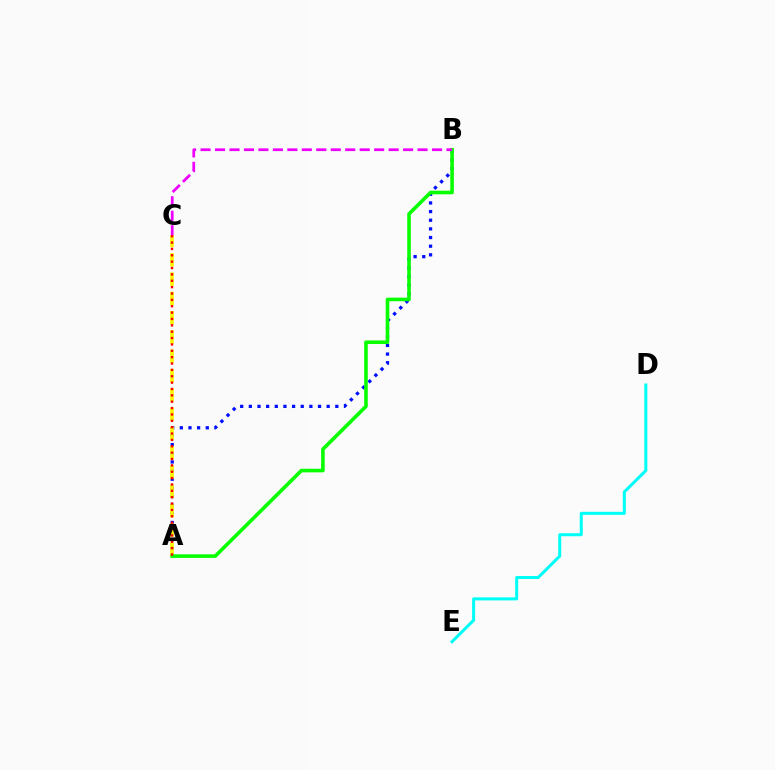{('A', 'B'): [{'color': '#0010ff', 'line_style': 'dotted', 'thickness': 2.35}, {'color': '#08ff00', 'line_style': 'solid', 'thickness': 2.59}], ('A', 'C'): [{'color': '#fcf500', 'line_style': 'dashed', 'thickness': 2.62}, {'color': '#ff0000', 'line_style': 'dotted', 'thickness': 1.73}], ('B', 'C'): [{'color': '#ee00ff', 'line_style': 'dashed', 'thickness': 1.97}], ('D', 'E'): [{'color': '#00fff6', 'line_style': 'solid', 'thickness': 2.18}]}